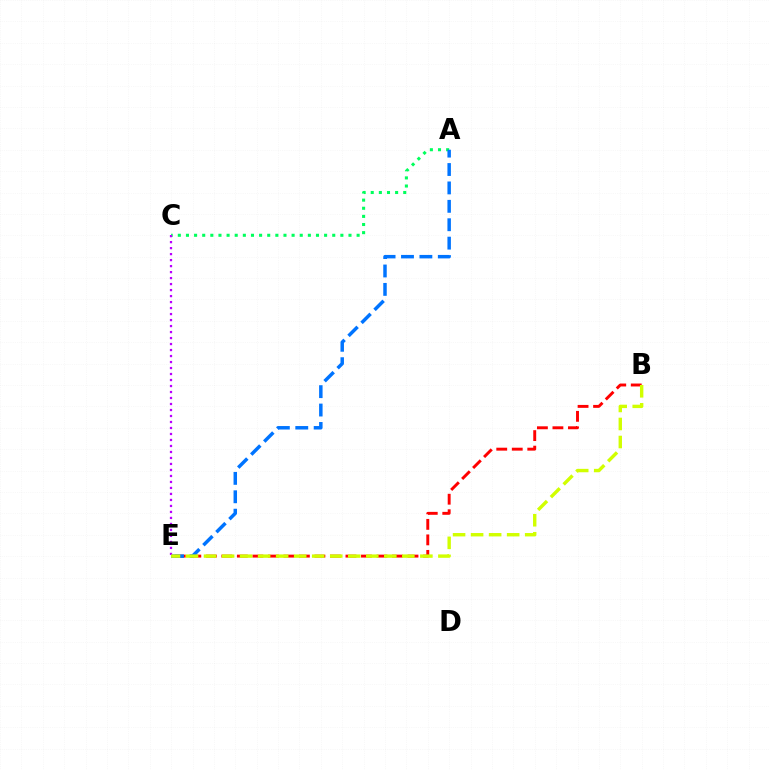{('B', 'E'): [{'color': '#ff0000', 'line_style': 'dashed', 'thickness': 2.11}, {'color': '#d1ff00', 'line_style': 'dashed', 'thickness': 2.45}], ('A', 'C'): [{'color': '#00ff5c', 'line_style': 'dotted', 'thickness': 2.21}], ('A', 'E'): [{'color': '#0074ff', 'line_style': 'dashed', 'thickness': 2.5}], ('C', 'E'): [{'color': '#b900ff', 'line_style': 'dotted', 'thickness': 1.63}]}